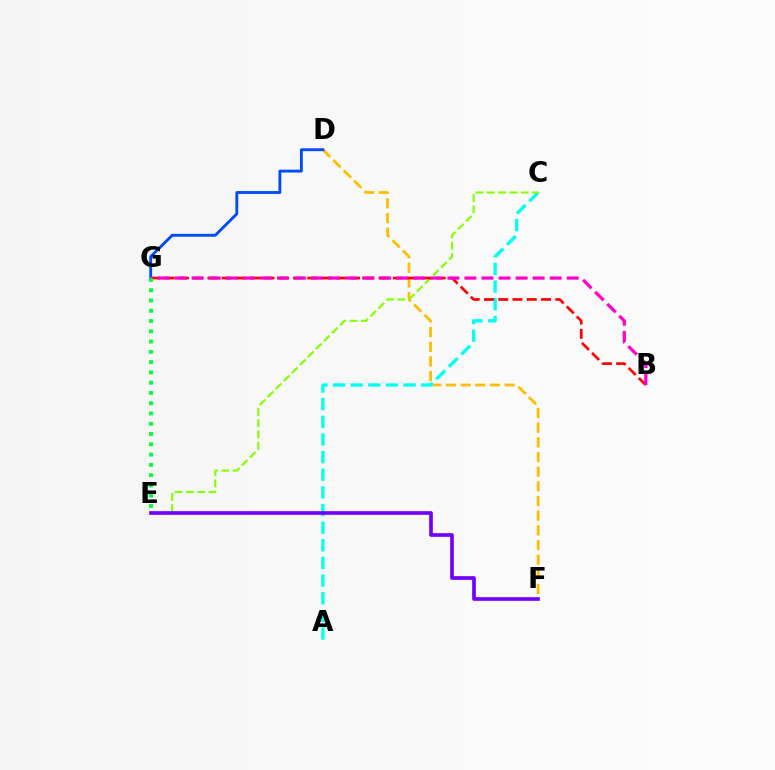{('D', 'F'): [{'color': '#ffbd00', 'line_style': 'dashed', 'thickness': 1.99}], ('A', 'C'): [{'color': '#00fff6', 'line_style': 'dashed', 'thickness': 2.4}], ('C', 'E'): [{'color': '#84ff00', 'line_style': 'dashed', 'thickness': 1.54}], ('B', 'G'): [{'color': '#ff0000', 'line_style': 'dashed', 'thickness': 1.94}, {'color': '#ff00cf', 'line_style': 'dashed', 'thickness': 2.32}], ('D', 'G'): [{'color': '#004bff', 'line_style': 'solid', 'thickness': 2.07}], ('E', 'F'): [{'color': '#7200ff', 'line_style': 'solid', 'thickness': 2.65}], ('E', 'G'): [{'color': '#00ff39', 'line_style': 'dotted', 'thickness': 2.79}]}